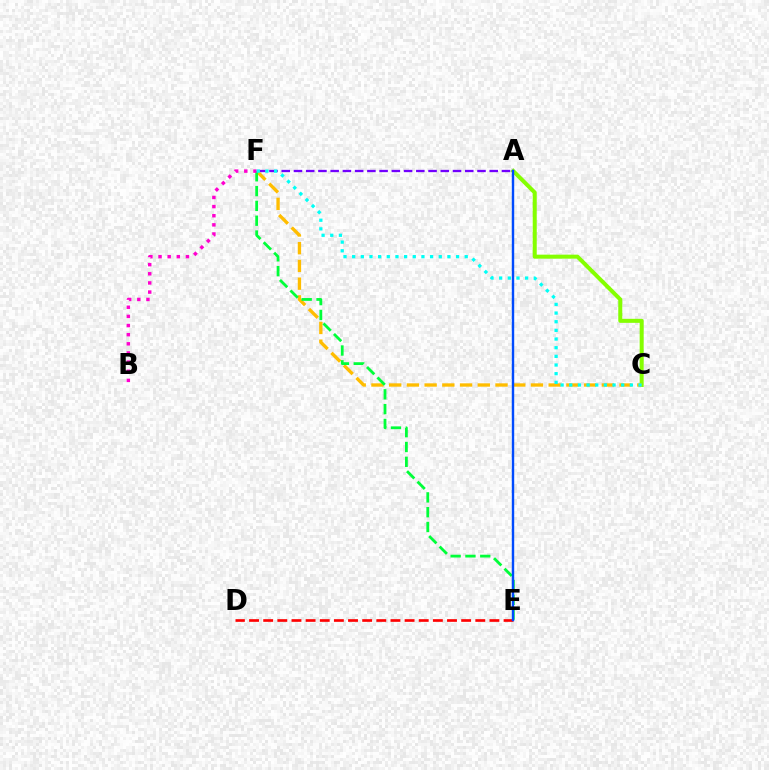{('D', 'E'): [{'color': '#ff0000', 'line_style': 'dashed', 'thickness': 1.92}], ('A', 'C'): [{'color': '#84ff00', 'line_style': 'solid', 'thickness': 2.89}], ('A', 'F'): [{'color': '#7200ff', 'line_style': 'dashed', 'thickness': 1.66}], ('C', 'F'): [{'color': '#ffbd00', 'line_style': 'dashed', 'thickness': 2.41}, {'color': '#00fff6', 'line_style': 'dotted', 'thickness': 2.35}], ('E', 'F'): [{'color': '#00ff39', 'line_style': 'dashed', 'thickness': 2.01}], ('B', 'F'): [{'color': '#ff00cf', 'line_style': 'dotted', 'thickness': 2.48}], ('A', 'E'): [{'color': '#004bff', 'line_style': 'solid', 'thickness': 1.73}]}